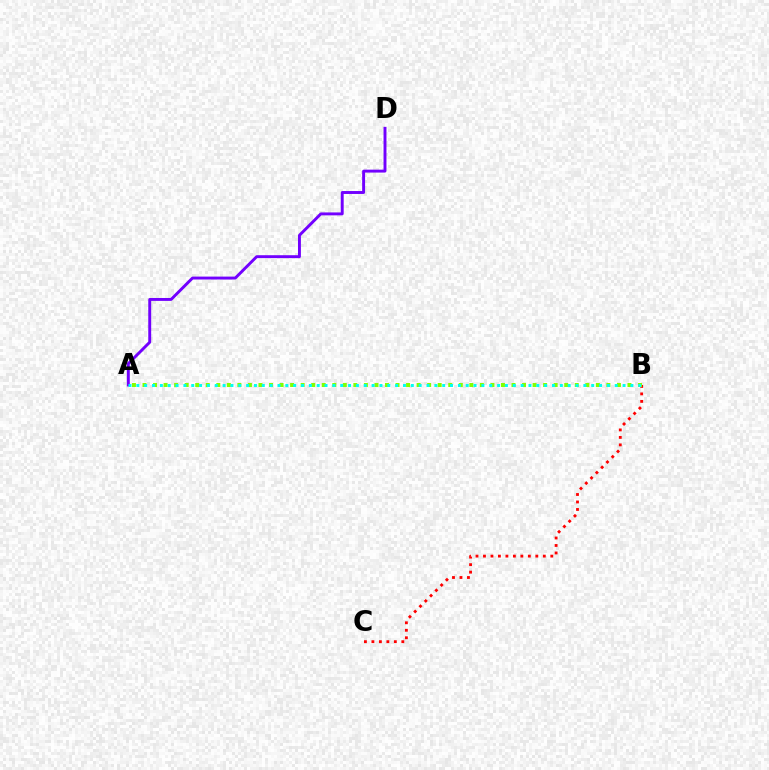{('A', 'D'): [{'color': '#7200ff', 'line_style': 'solid', 'thickness': 2.1}], ('B', 'C'): [{'color': '#ff0000', 'line_style': 'dotted', 'thickness': 2.03}], ('A', 'B'): [{'color': '#84ff00', 'line_style': 'dotted', 'thickness': 2.86}, {'color': '#00fff6', 'line_style': 'dotted', 'thickness': 2.13}]}